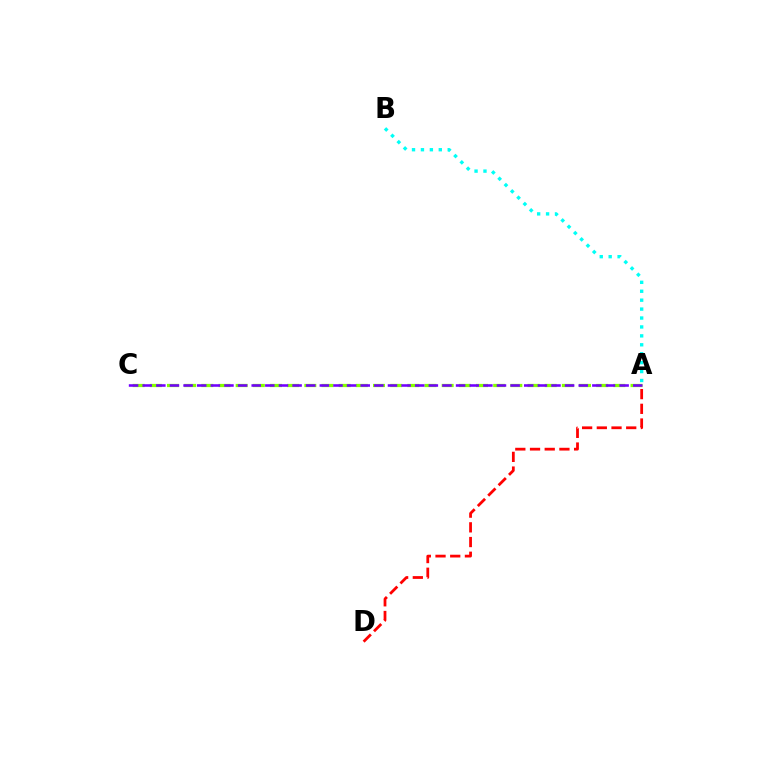{('A', 'C'): [{'color': '#84ff00', 'line_style': 'dashed', 'thickness': 2.33}, {'color': '#7200ff', 'line_style': 'dashed', 'thickness': 1.85}], ('A', 'B'): [{'color': '#00fff6', 'line_style': 'dotted', 'thickness': 2.42}], ('A', 'D'): [{'color': '#ff0000', 'line_style': 'dashed', 'thickness': 2.0}]}